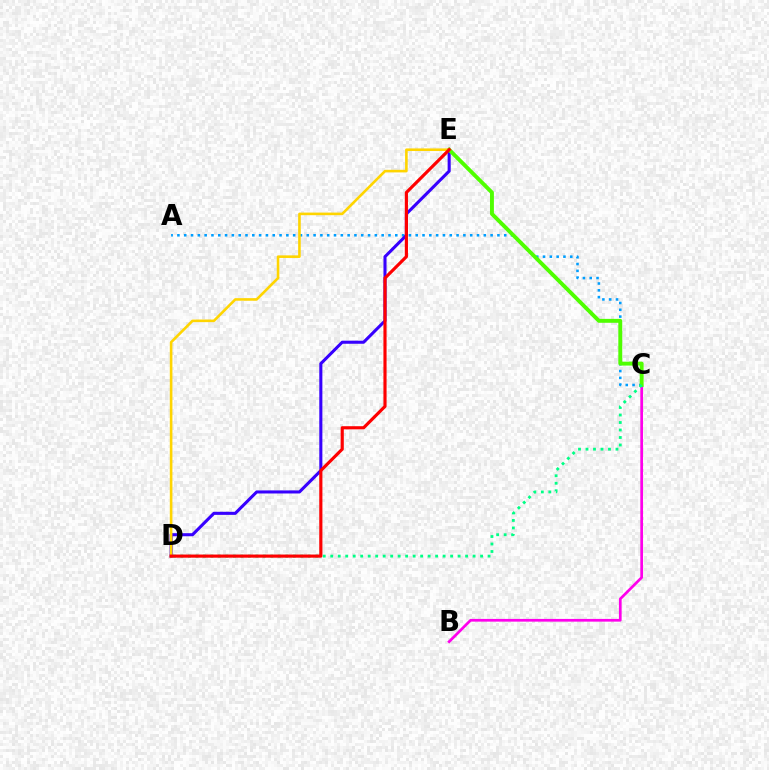{('A', 'C'): [{'color': '#009eff', 'line_style': 'dotted', 'thickness': 1.85}], ('B', 'C'): [{'color': '#ff00ed', 'line_style': 'solid', 'thickness': 1.96}], ('D', 'E'): [{'color': '#3700ff', 'line_style': 'solid', 'thickness': 2.21}, {'color': '#ffd500', 'line_style': 'solid', 'thickness': 1.87}, {'color': '#ff0000', 'line_style': 'solid', 'thickness': 2.27}], ('C', 'E'): [{'color': '#4fff00', 'line_style': 'solid', 'thickness': 2.82}], ('C', 'D'): [{'color': '#00ff86', 'line_style': 'dotted', 'thickness': 2.04}]}